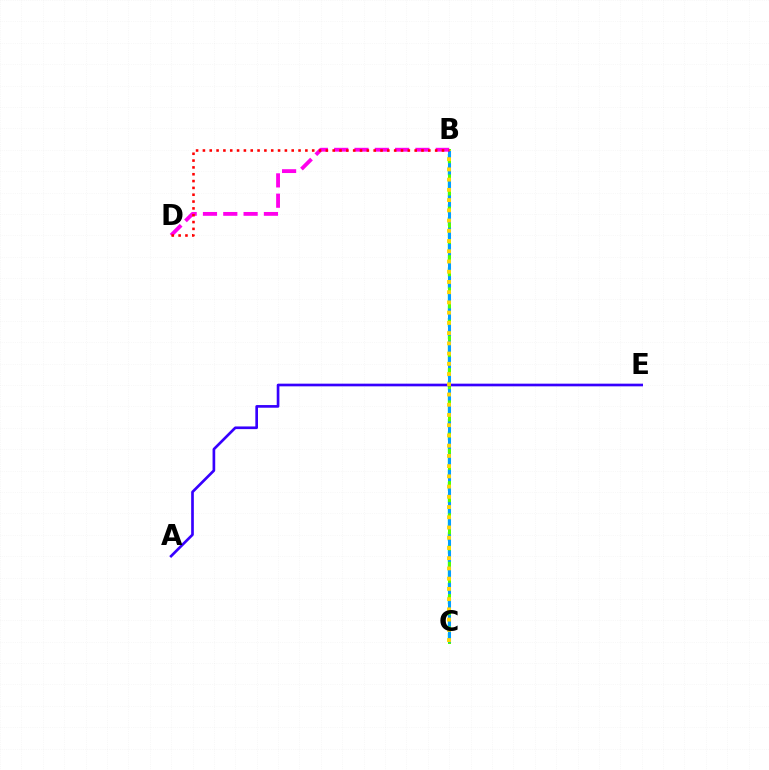{('B', 'C'): [{'color': '#00ff86', 'line_style': 'dashed', 'thickness': 1.71}, {'color': '#4fff00', 'line_style': 'solid', 'thickness': 2.15}, {'color': '#009eff', 'line_style': 'dashed', 'thickness': 2.19}, {'color': '#ffd500', 'line_style': 'dotted', 'thickness': 2.78}], ('A', 'E'): [{'color': '#3700ff', 'line_style': 'solid', 'thickness': 1.92}], ('B', 'D'): [{'color': '#ff00ed', 'line_style': 'dashed', 'thickness': 2.76}, {'color': '#ff0000', 'line_style': 'dotted', 'thickness': 1.86}]}